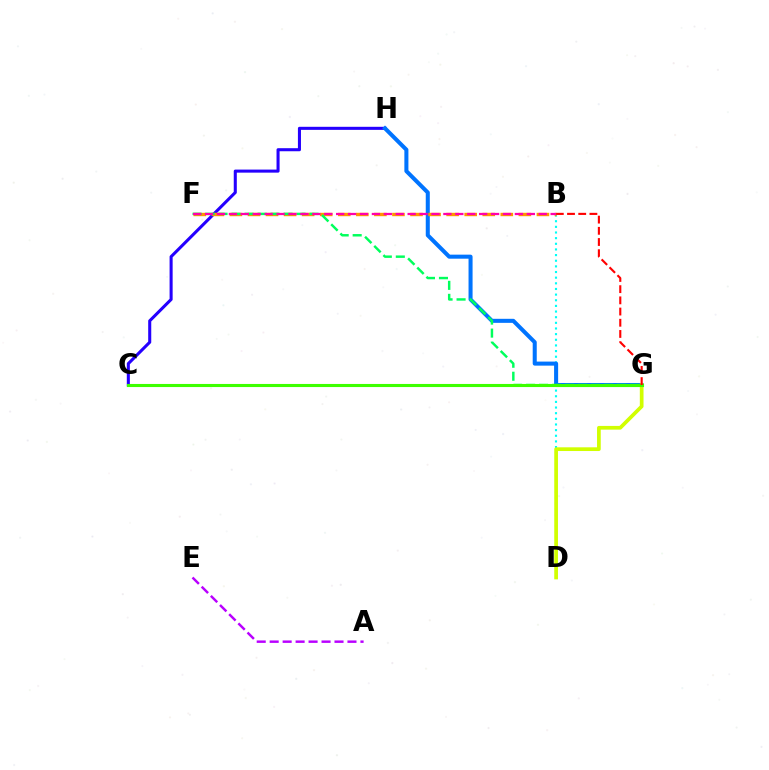{('B', 'D'): [{'color': '#00fff6', 'line_style': 'dotted', 'thickness': 1.53}], ('C', 'H'): [{'color': '#2500ff', 'line_style': 'solid', 'thickness': 2.2}], ('G', 'H'): [{'color': '#0074ff', 'line_style': 'solid', 'thickness': 2.91}], ('B', 'F'): [{'color': '#ff9400', 'line_style': 'dashed', 'thickness': 2.45}, {'color': '#ff00ac', 'line_style': 'dashed', 'thickness': 1.62}], ('F', 'G'): [{'color': '#00ff5c', 'line_style': 'dashed', 'thickness': 1.77}], ('D', 'G'): [{'color': '#d1ff00', 'line_style': 'solid', 'thickness': 2.67}], ('C', 'G'): [{'color': '#3dff00', 'line_style': 'solid', 'thickness': 2.23}], ('A', 'E'): [{'color': '#b900ff', 'line_style': 'dashed', 'thickness': 1.76}], ('B', 'G'): [{'color': '#ff0000', 'line_style': 'dashed', 'thickness': 1.52}]}